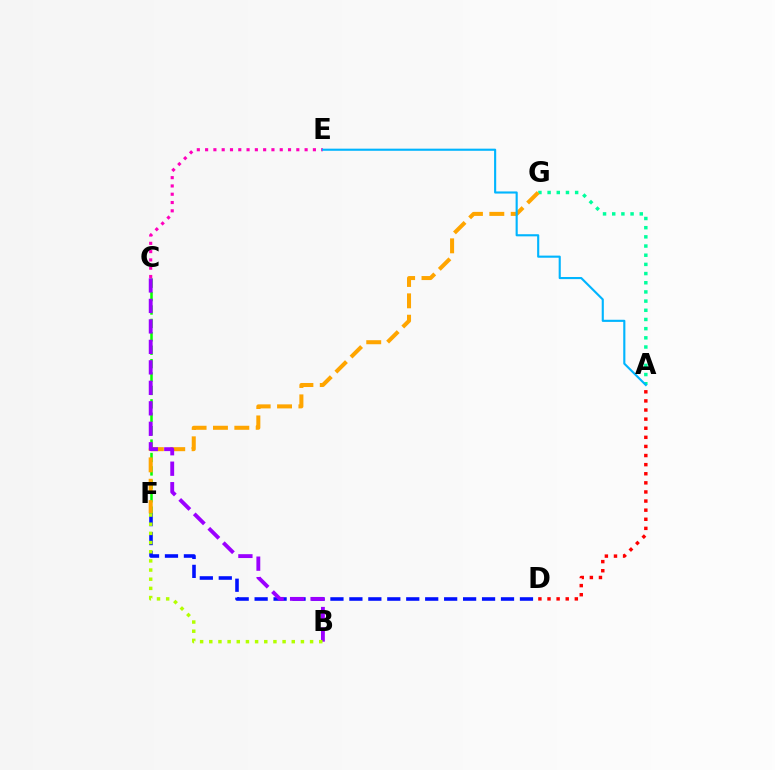{('D', 'F'): [{'color': '#0010ff', 'line_style': 'dashed', 'thickness': 2.57}], ('A', 'G'): [{'color': '#00ff9d', 'line_style': 'dotted', 'thickness': 2.49}], ('C', 'F'): [{'color': '#08ff00', 'line_style': 'dashed', 'thickness': 1.82}], ('C', 'E'): [{'color': '#ff00bd', 'line_style': 'dotted', 'thickness': 2.25}], ('F', 'G'): [{'color': '#ffa500', 'line_style': 'dashed', 'thickness': 2.9}], ('A', 'D'): [{'color': '#ff0000', 'line_style': 'dotted', 'thickness': 2.47}], ('A', 'E'): [{'color': '#00b5ff', 'line_style': 'solid', 'thickness': 1.53}], ('B', 'C'): [{'color': '#9b00ff', 'line_style': 'dashed', 'thickness': 2.78}], ('B', 'F'): [{'color': '#b3ff00', 'line_style': 'dotted', 'thickness': 2.49}]}